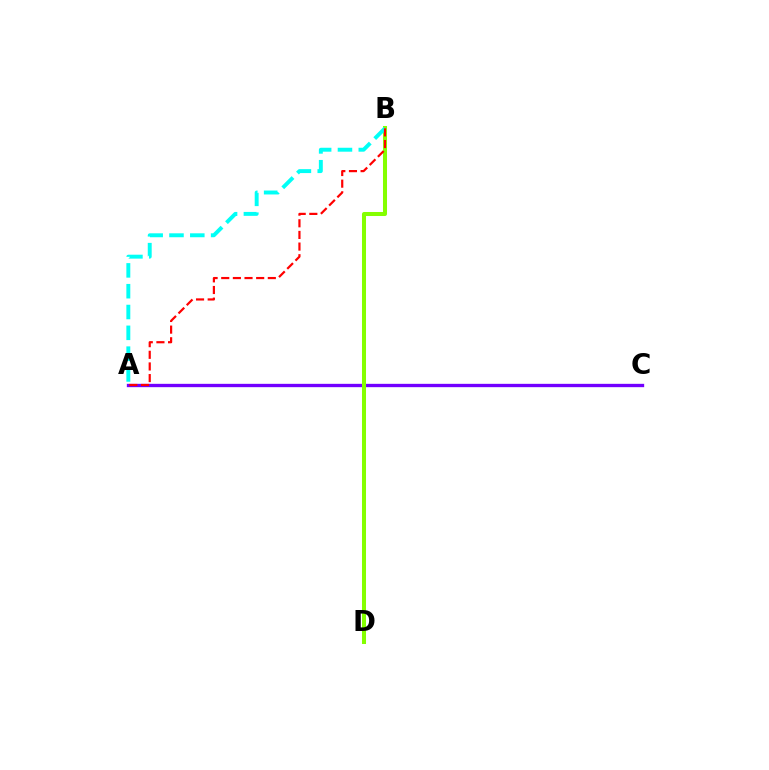{('A', 'C'): [{'color': '#7200ff', 'line_style': 'solid', 'thickness': 2.4}], ('B', 'D'): [{'color': '#84ff00', 'line_style': 'solid', 'thickness': 2.9}], ('A', 'B'): [{'color': '#00fff6', 'line_style': 'dashed', 'thickness': 2.83}, {'color': '#ff0000', 'line_style': 'dashed', 'thickness': 1.58}]}